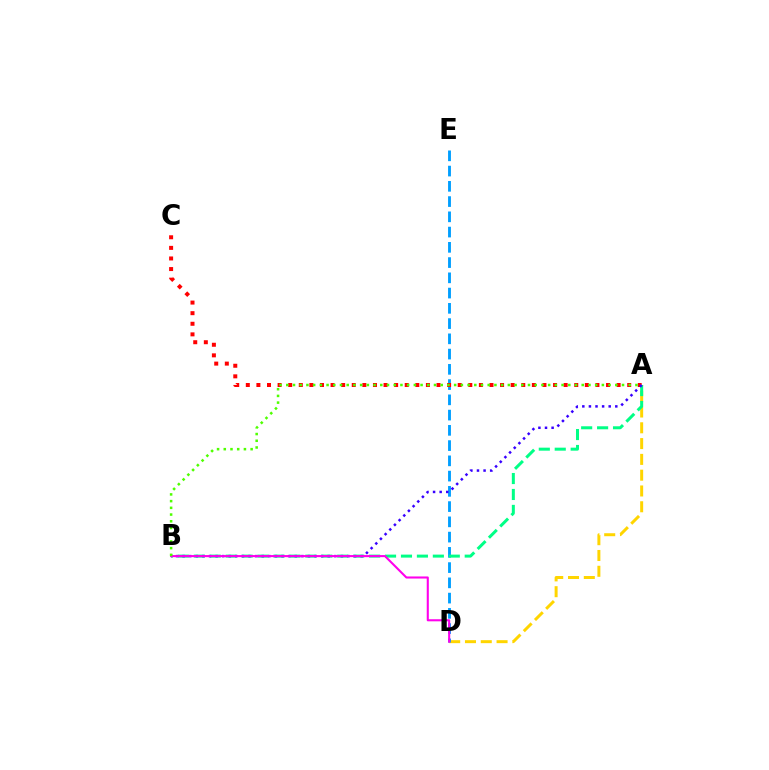{('A', 'D'): [{'color': '#ffd500', 'line_style': 'dashed', 'thickness': 2.15}], ('D', 'E'): [{'color': '#009eff', 'line_style': 'dashed', 'thickness': 2.07}], ('A', 'C'): [{'color': '#ff0000', 'line_style': 'dotted', 'thickness': 2.88}], ('A', 'B'): [{'color': '#00ff86', 'line_style': 'dashed', 'thickness': 2.17}, {'color': '#3700ff', 'line_style': 'dotted', 'thickness': 1.79}, {'color': '#4fff00', 'line_style': 'dotted', 'thickness': 1.82}], ('B', 'D'): [{'color': '#ff00ed', 'line_style': 'solid', 'thickness': 1.51}]}